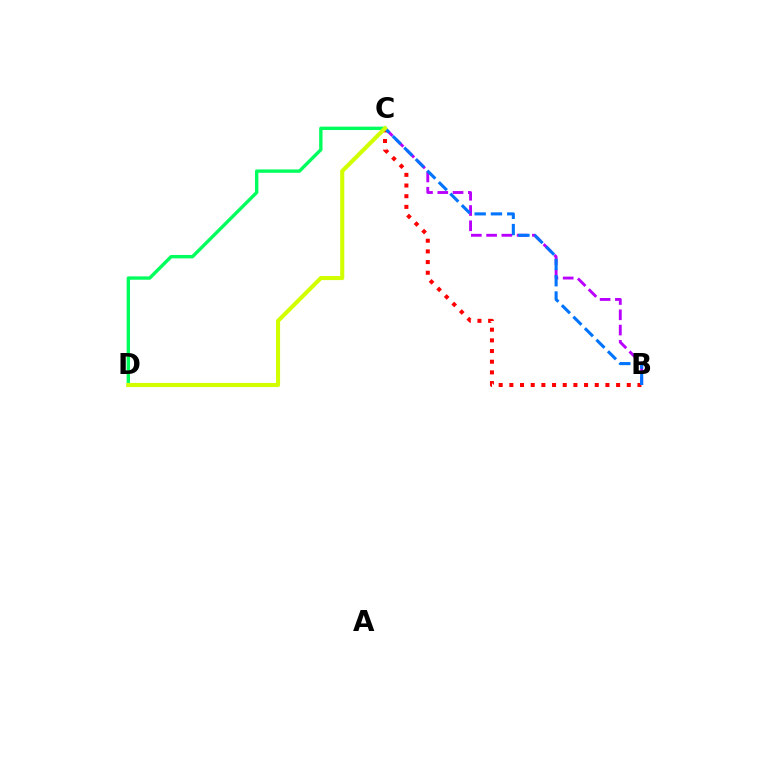{('B', 'C'): [{'color': '#ff0000', 'line_style': 'dotted', 'thickness': 2.9}, {'color': '#b900ff', 'line_style': 'dashed', 'thickness': 2.07}, {'color': '#0074ff', 'line_style': 'dashed', 'thickness': 2.21}], ('C', 'D'): [{'color': '#00ff5c', 'line_style': 'solid', 'thickness': 2.43}, {'color': '#d1ff00', 'line_style': 'solid', 'thickness': 2.94}]}